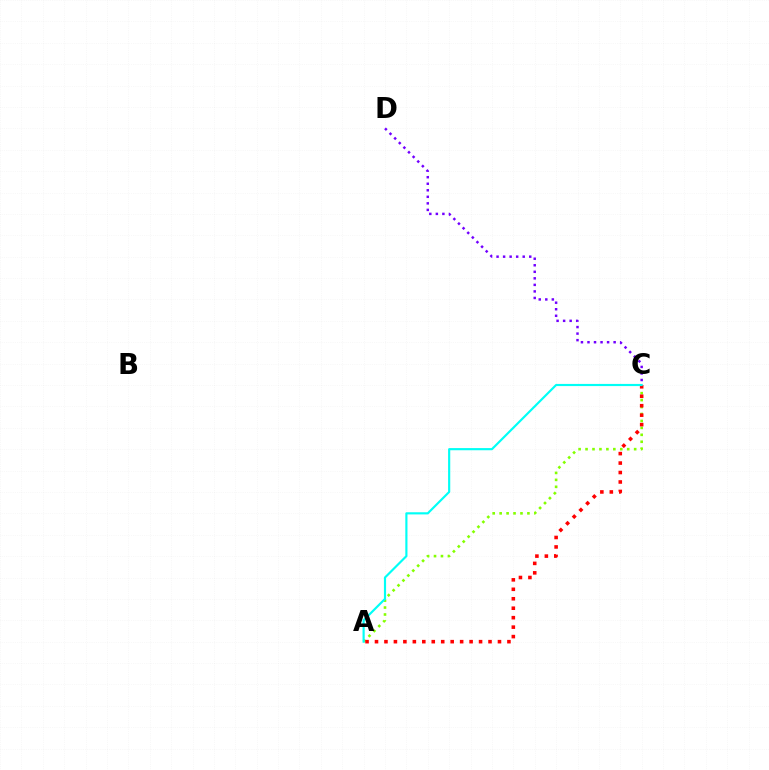{('C', 'D'): [{'color': '#7200ff', 'line_style': 'dotted', 'thickness': 1.78}], ('A', 'C'): [{'color': '#84ff00', 'line_style': 'dotted', 'thickness': 1.89}, {'color': '#ff0000', 'line_style': 'dotted', 'thickness': 2.57}, {'color': '#00fff6', 'line_style': 'solid', 'thickness': 1.56}]}